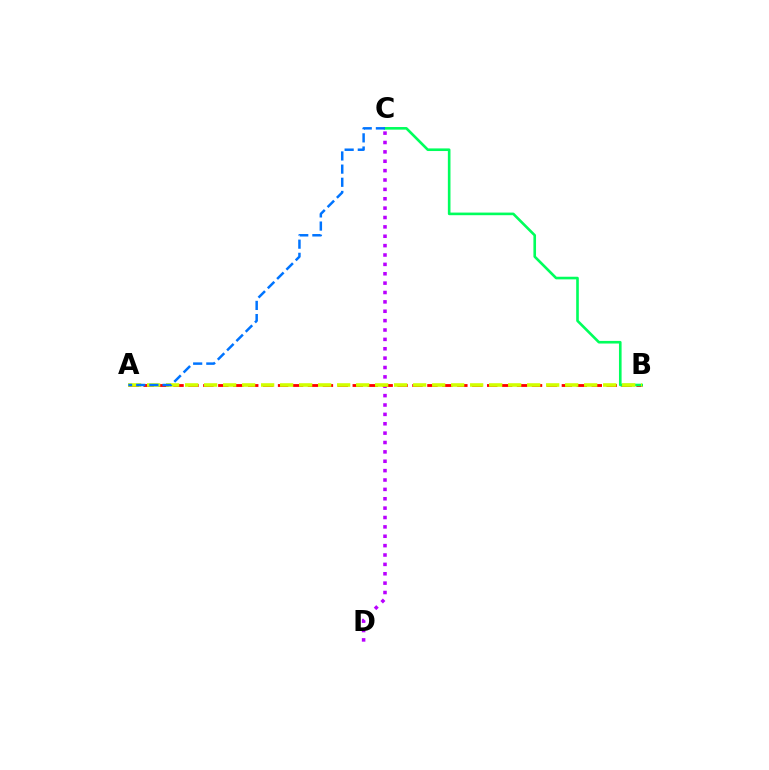{('C', 'D'): [{'color': '#b900ff', 'line_style': 'dotted', 'thickness': 2.55}], ('A', 'B'): [{'color': '#ff0000', 'line_style': 'dashed', 'thickness': 2.03}, {'color': '#d1ff00', 'line_style': 'dashed', 'thickness': 2.58}], ('B', 'C'): [{'color': '#00ff5c', 'line_style': 'solid', 'thickness': 1.89}], ('A', 'C'): [{'color': '#0074ff', 'line_style': 'dashed', 'thickness': 1.79}]}